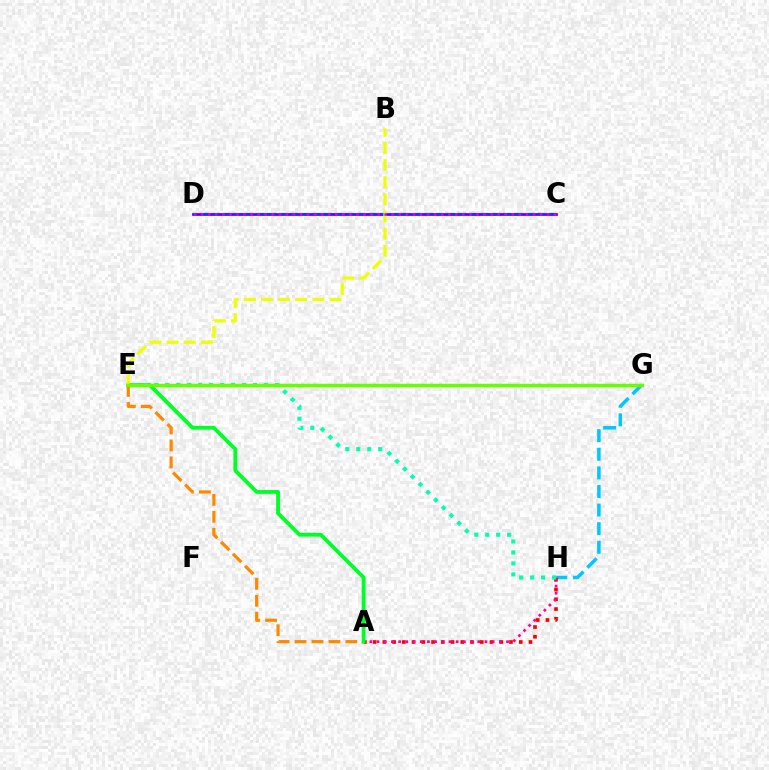{('C', 'D'): [{'color': '#4f00ff', 'line_style': 'solid', 'thickness': 1.96}, {'color': '#003fff', 'line_style': 'dashed', 'thickness': 1.52}, {'color': '#d600ff', 'line_style': 'dotted', 'thickness': 1.92}], ('A', 'E'): [{'color': '#ff8800', 'line_style': 'dashed', 'thickness': 2.3}, {'color': '#00ff27', 'line_style': 'solid', 'thickness': 2.76}], ('G', 'H'): [{'color': '#00c7ff', 'line_style': 'dashed', 'thickness': 2.53}], ('A', 'H'): [{'color': '#ff0000', 'line_style': 'dotted', 'thickness': 2.65}, {'color': '#ff00a0', 'line_style': 'dotted', 'thickness': 1.95}], ('E', 'H'): [{'color': '#00ffaf', 'line_style': 'dotted', 'thickness': 2.98}], ('B', 'E'): [{'color': '#eeff00', 'line_style': 'dashed', 'thickness': 2.33}], ('E', 'G'): [{'color': '#66ff00', 'line_style': 'solid', 'thickness': 2.51}]}